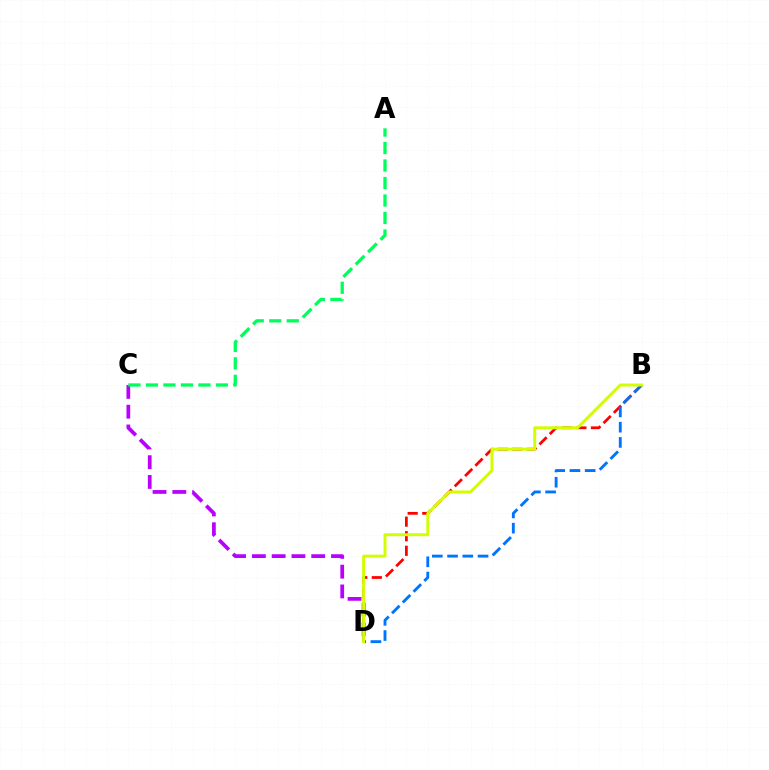{('B', 'D'): [{'color': '#ff0000', 'line_style': 'dashed', 'thickness': 1.98}, {'color': '#0074ff', 'line_style': 'dashed', 'thickness': 2.07}, {'color': '#d1ff00', 'line_style': 'solid', 'thickness': 2.13}], ('C', 'D'): [{'color': '#b900ff', 'line_style': 'dashed', 'thickness': 2.69}], ('A', 'C'): [{'color': '#00ff5c', 'line_style': 'dashed', 'thickness': 2.38}]}